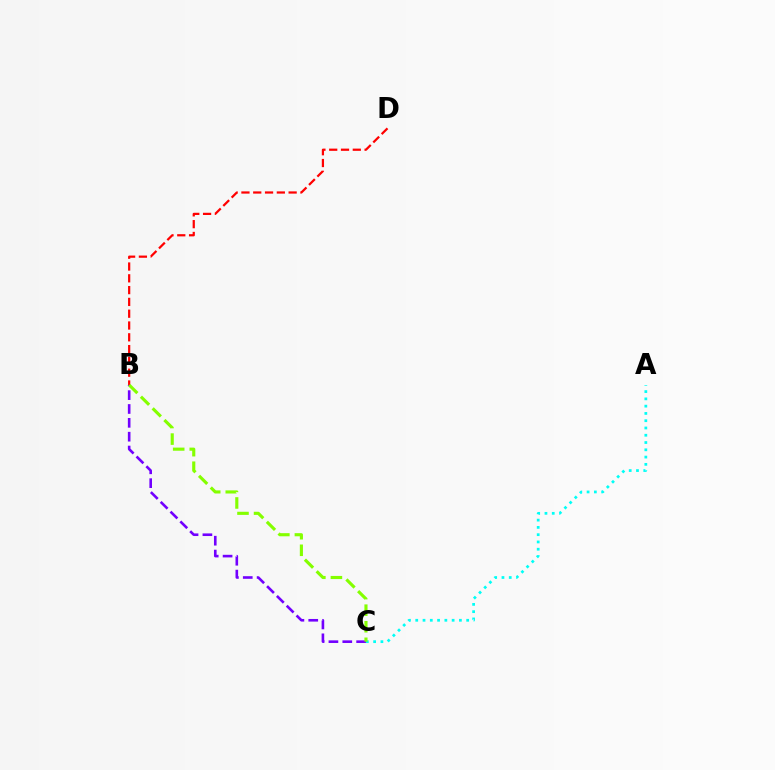{('B', 'D'): [{'color': '#ff0000', 'line_style': 'dashed', 'thickness': 1.6}], ('B', 'C'): [{'color': '#7200ff', 'line_style': 'dashed', 'thickness': 1.88}, {'color': '#84ff00', 'line_style': 'dashed', 'thickness': 2.25}], ('A', 'C'): [{'color': '#00fff6', 'line_style': 'dotted', 'thickness': 1.98}]}